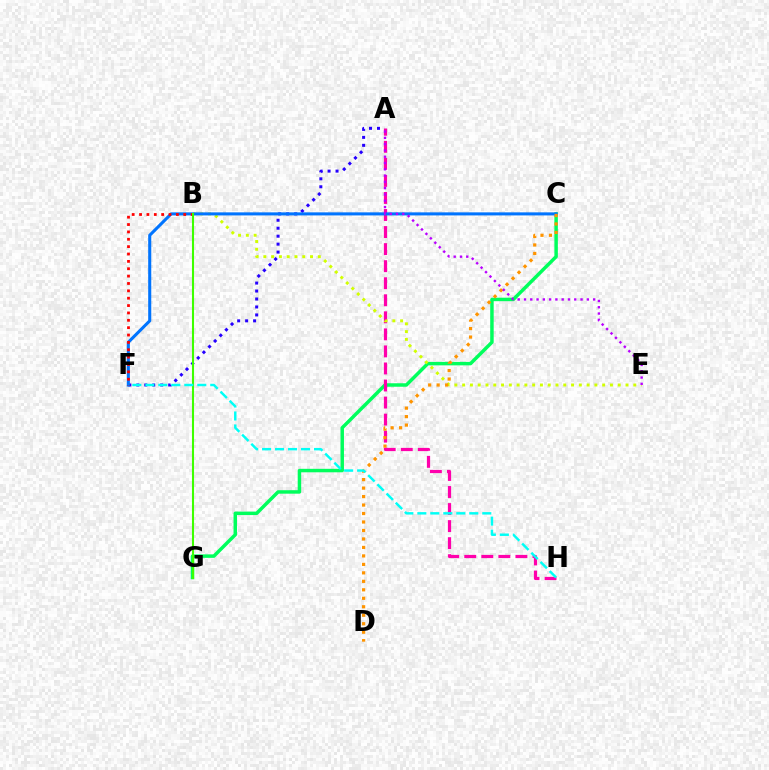{('C', 'G'): [{'color': '#00ff5c', 'line_style': 'solid', 'thickness': 2.5}], ('A', 'H'): [{'color': '#ff00ac', 'line_style': 'dashed', 'thickness': 2.32}], ('A', 'F'): [{'color': '#2500ff', 'line_style': 'dotted', 'thickness': 2.16}], ('B', 'E'): [{'color': '#d1ff00', 'line_style': 'dotted', 'thickness': 2.11}], ('C', 'F'): [{'color': '#0074ff', 'line_style': 'solid', 'thickness': 2.21}], ('C', 'D'): [{'color': '#ff9400', 'line_style': 'dotted', 'thickness': 2.3}], ('A', 'E'): [{'color': '#b900ff', 'line_style': 'dotted', 'thickness': 1.71}], ('B', 'F'): [{'color': '#ff0000', 'line_style': 'dotted', 'thickness': 2.0}], ('B', 'G'): [{'color': '#3dff00', 'line_style': 'solid', 'thickness': 1.5}], ('F', 'H'): [{'color': '#00fff6', 'line_style': 'dashed', 'thickness': 1.76}]}